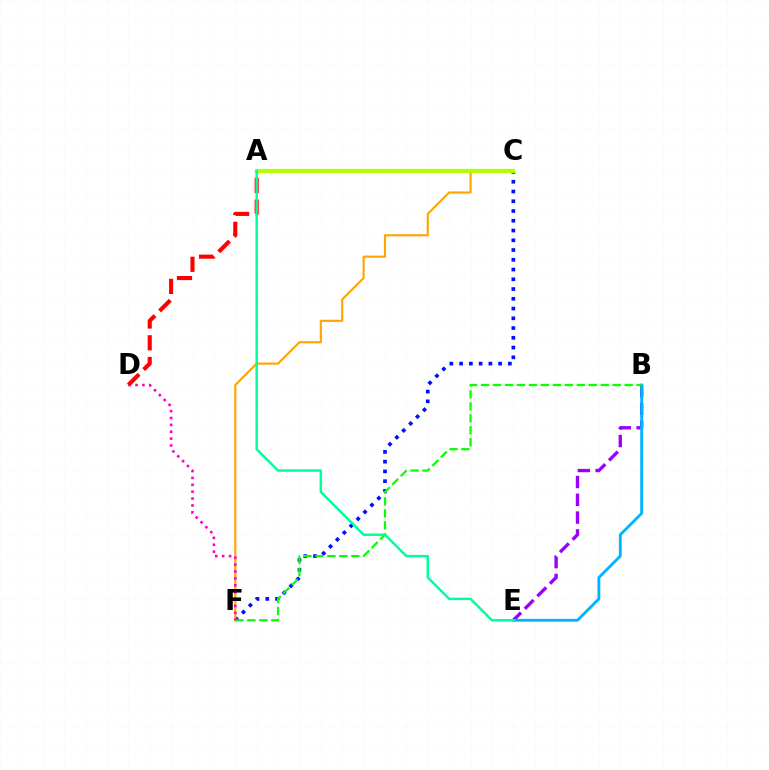{('C', 'F'): [{'color': '#0010ff', 'line_style': 'dotted', 'thickness': 2.65}, {'color': '#ffa500', 'line_style': 'solid', 'thickness': 1.54}], ('B', 'E'): [{'color': '#9b00ff', 'line_style': 'dashed', 'thickness': 2.42}, {'color': '#00b5ff', 'line_style': 'solid', 'thickness': 2.05}], ('B', 'F'): [{'color': '#08ff00', 'line_style': 'dashed', 'thickness': 1.63}], ('D', 'F'): [{'color': '#ff00bd', 'line_style': 'dotted', 'thickness': 1.87}], ('A', 'D'): [{'color': '#ff0000', 'line_style': 'dashed', 'thickness': 2.95}], ('A', 'C'): [{'color': '#b3ff00', 'line_style': 'solid', 'thickness': 3.0}], ('A', 'E'): [{'color': '#00ff9d', 'line_style': 'solid', 'thickness': 1.8}]}